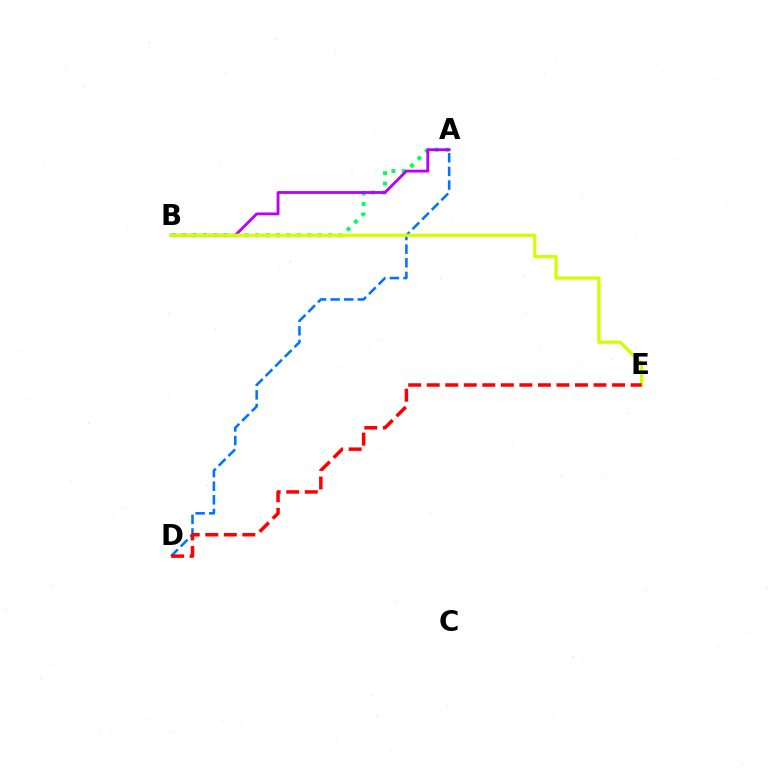{('A', 'B'): [{'color': '#00ff5c', 'line_style': 'dotted', 'thickness': 2.84}, {'color': '#b900ff', 'line_style': 'solid', 'thickness': 2.04}], ('A', 'D'): [{'color': '#0074ff', 'line_style': 'dashed', 'thickness': 1.85}], ('B', 'E'): [{'color': '#d1ff00', 'line_style': 'solid', 'thickness': 2.35}], ('D', 'E'): [{'color': '#ff0000', 'line_style': 'dashed', 'thickness': 2.52}]}